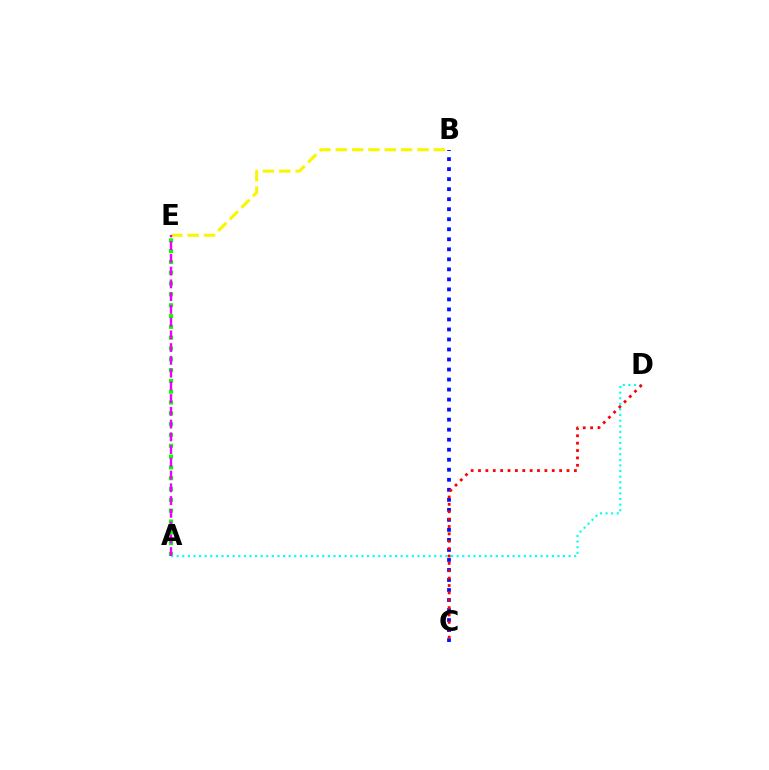{('A', 'E'): [{'color': '#08ff00', 'line_style': 'dotted', 'thickness': 2.94}, {'color': '#ee00ff', 'line_style': 'dashed', 'thickness': 1.73}], ('B', 'E'): [{'color': '#fcf500', 'line_style': 'dashed', 'thickness': 2.22}], ('A', 'D'): [{'color': '#00fff6', 'line_style': 'dotted', 'thickness': 1.52}], ('B', 'C'): [{'color': '#0010ff', 'line_style': 'dotted', 'thickness': 2.72}], ('C', 'D'): [{'color': '#ff0000', 'line_style': 'dotted', 'thickness': 2.0}]}